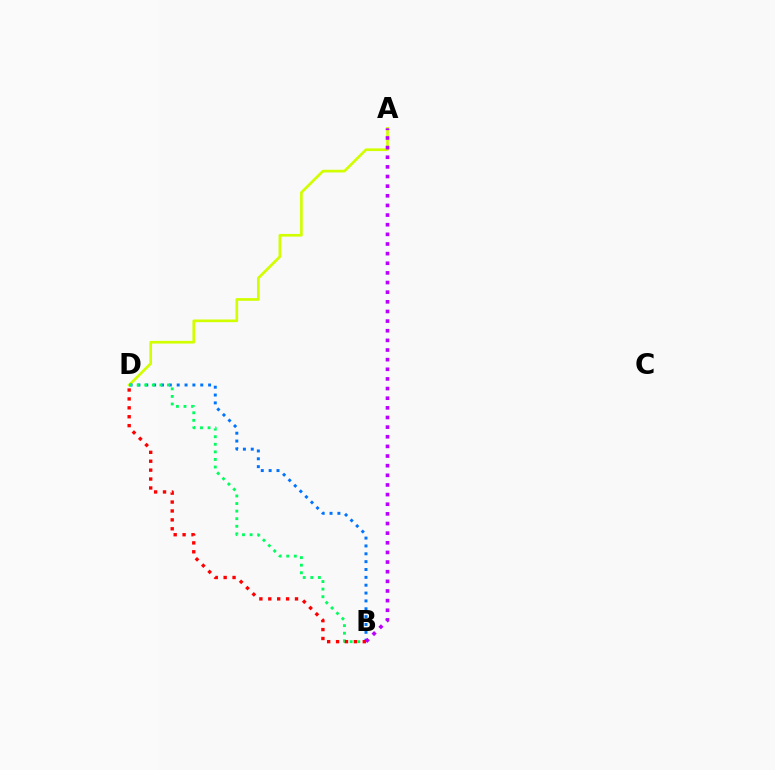{('A', 'D'): [{'color': '#d1ff00', 'line_style': 'solid', 'thickness': 1.93}], ('B', 'D'): [{'color': '#0074ff', 'line_style': 'dotted', 'thickness': 2.13}, {'color': '#00ff5c', 'line_style': 'dotted', 'thickness': 2.06}, {'color': '#ff0000', 'line_style': 'dotted', 'thickness': 2.42}], ('A', 'B'): [{'color': '#b900ff', 'line_style': 'dotted', 'thickness': 2.62}]}